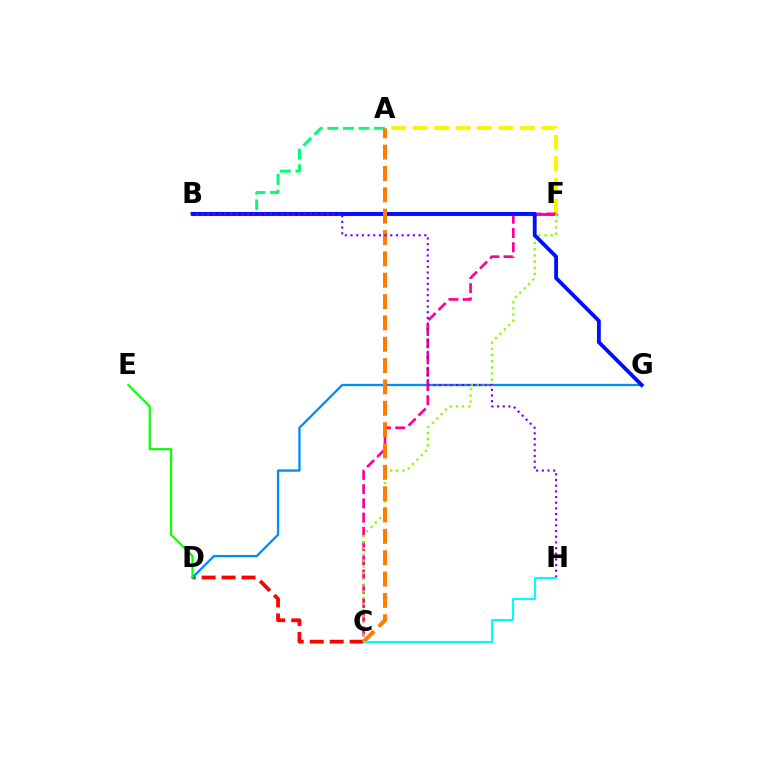{('C', 'D'): [{'color': '#ff0000', 'line_style': 'dashed', 'thickness': 2.71}], ('A', 'B'): [{'color': '#00ff74', 'line_style': 'dashed', 'thickness': 2.11}], ('B', 'F'): [{'color': '#ee00ff', 'line_style': 'solid', 'thickness': 2.21}], ('D', 'G'): [{'color': '#008cff', 'line_style': 'solid', 'thickness': 1.66}], ('A', 'F'): [{'color': '#fcf500', 'line_style': 'dashed', 'thickness': 2.91}], ('C', 'F'): [{'color': '#ff0094', 'line_style': 'dashed', 'thickness': 1.93}, {'color': '#84ff00', 'line_style': 'dotted', 'thickness': 1.68}], ('B', 'G'): [{'color': '#0010ff', 'line_style': 'solid', 'thickness': 2.75}], ('D', 'E'): [{'color': '#08ff00', 'line_style': 'solid', 'thickness': 1.53}], ('A', 'C'): [{'color': '#ff7c00', 'line_style': 'dashed', 'thickness': 2.9}], ('B', 'H'): [{'color': '#7200ff', 'line_style': 'dotted', 'thickness': 1.54}], ('C', 'H'): [{'color': '#00fff6', 'line_style': 'solid', 'thickness': 1.53}]}